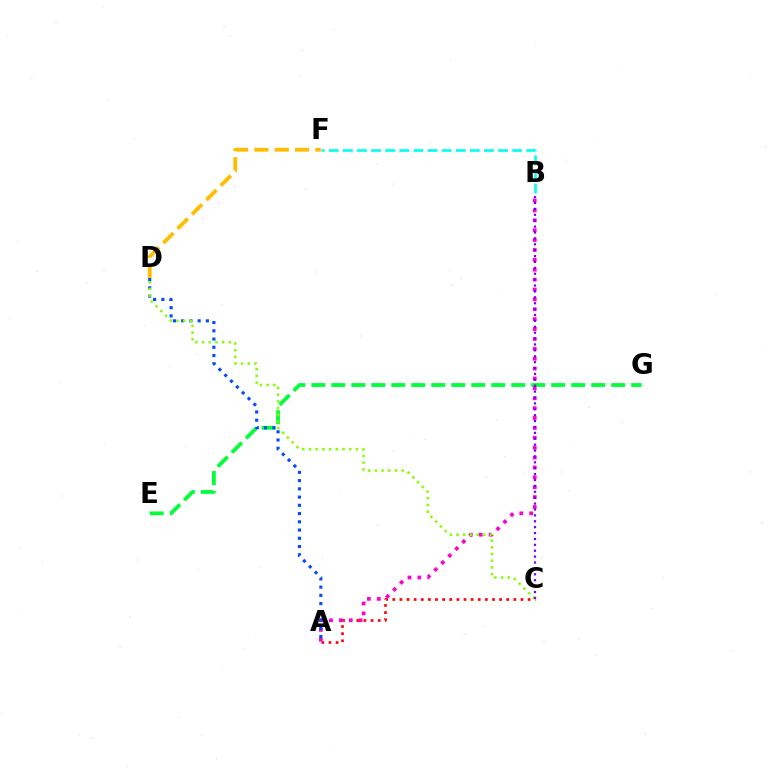{('B', 'F'): [{'color': '#00fff6', 'line_style': 'dashed', 'thickness': 1.92}], ('D', 'F'): [{'color': '#ffbd00', 'line_style': 'dashed', 'thickness': 2.76}], ('E', 'G'): [{'color': '#00ff39', 'line_style': 'dashed', 'thickness': 2.72}], ('A', 'C'): [{'color': '#ff0000', 'line_style': 'dotted', 'thickness': 1.93}], ('A', 'B'): [{'color': '#ff00cf', 'line_style': 'dotted', 'thickness': 2.69}], ('A', 'D'): [{'color': '#004bff', 'line_style': 'dotted', 'thickness': 2.24}], ('C', 'D'): [{'color': '#84ff00', 'line_style': 'dotted', 'thickness': 1.82}], ('B', 'C'): [{'color': '#7200ff', 'line_style': 'dotted', 'thickness': 1.6}]}